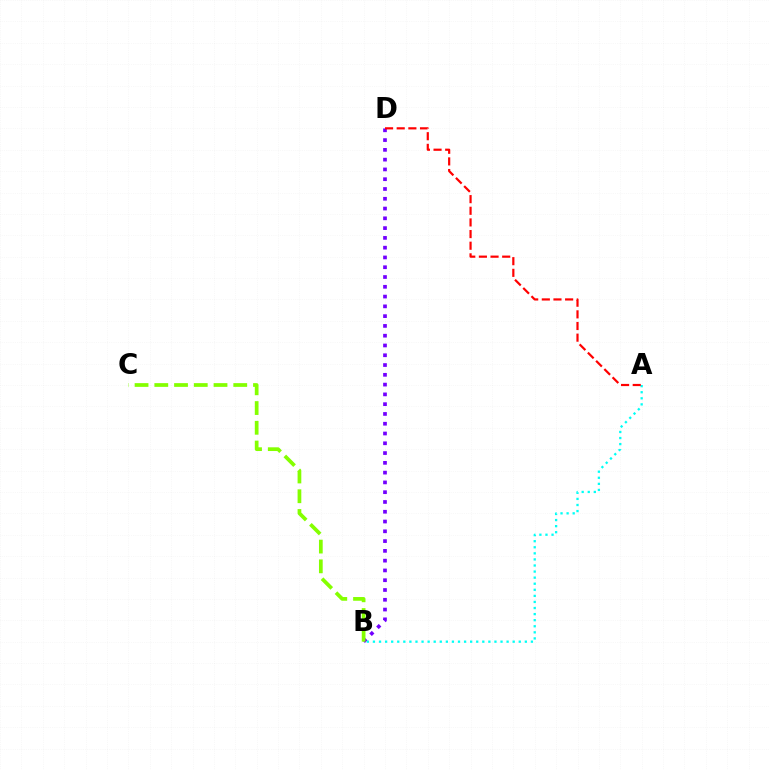{('B', 'D'): [{'color': '#7200ff', 'line_style': 'dotted', 'thickness': 2.66}], ('B', 'C'): [{'color': '#84ff00', 'line_style': 'dashed', 'thickness': 2.68}], ('A', 'B'): [{'color': '#00fff6', 'line_style': 'dotted', 'thickness': 1.65}], ('A', 'D'): [{'color': '#ff0000', 'line_style': 'dashed', 'thickness': 1.58}]}